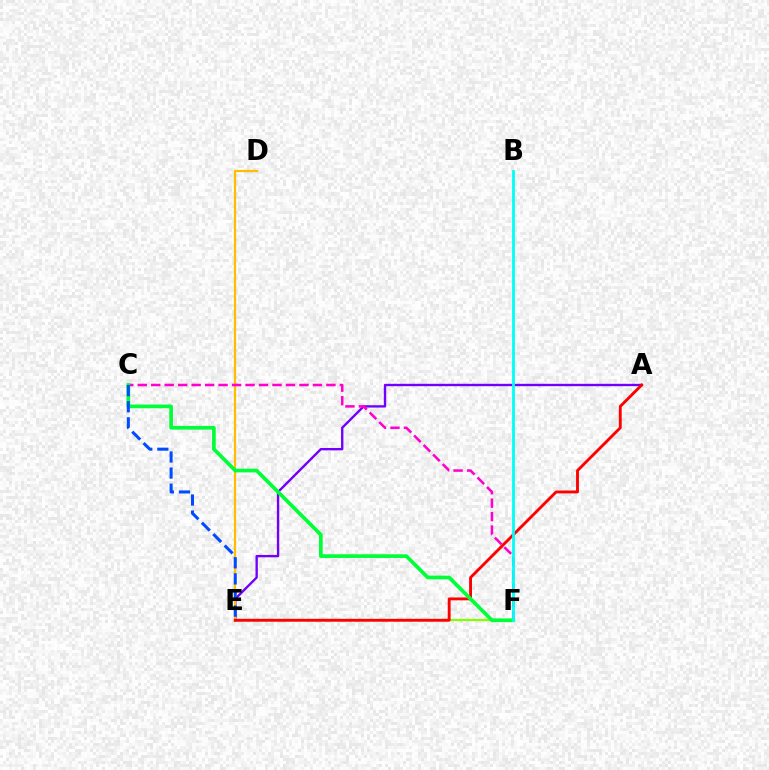{('A', 'E'): [{'color': '#7200ff', 'line_style': 'solid', 'thickness': 1.7}, {'color': '#ff0000', 'line_style': 'solid', 'thickness': 2.06}], ('E', 'F'): [{'color': '#84ff00', 'line_style': 'solid', 'thickness': 1.6}], ('D', 'E'): [{'color': '#ffbd00', 'line_style': 'solid', 'thickness': 1.6}], ('C', 'F'): [{'color': '#ff00cf', 'line_style': 'dashed', 'thickness': 1.83}, {'color': '#00ff39', 'line_style': 'solid', 'thickness': 2.66}], ('B', 'F'): [{'color': '#00fff6', 'line_style': 'solid', 'thickness': 2.02}], ('C', 'E'): [{'color': '#004bff', 'line_style': 'dashed', 'thickness': 2.19}]}